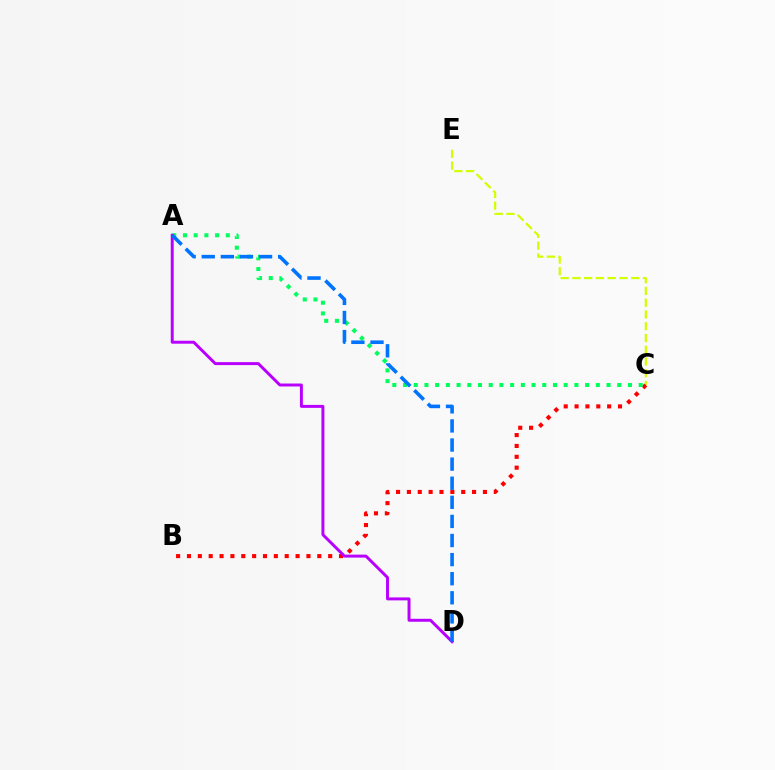{('C', 'E'): [{'color': '#d1ff00', 'line_style': 'dashed', 'thickness': 1.6}], ('B', 'C'): [{'color': '#ff0000', 'line_style': 'dotted', 'thickness': 2.95}], ('A', 'C'): [{'color': '#00ff5c', 'line_style': 'dotted', 'thickness': 2.91}], ('A', 'D'): [{'color': '#b900ff', 'line_style': 'solid', 'thickness': 2.13}, {'color': '#0074ff', 'line_style': 'dashed', 'thickness': 2.59}]}